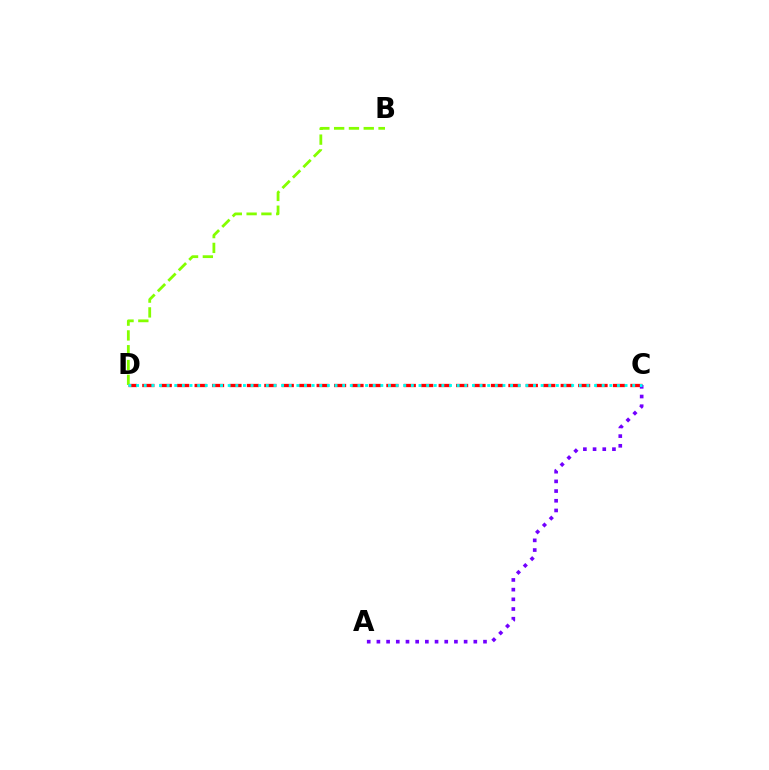{('C', 'D'): [{'color': '#ff0000', 'line_style': 'dashed', 'thickness': 2.37}, {'color': '#00fff6', 'line_style': 'dotted', 'thickness': 2.07}], ('A', 'C'): [{'color': '#7200ff', 'line_style': 'dotted', 'thickness': 2.63}], ('B', 'D'): [{'color': '#84ff00', 'line_style': 'dashed', 'thickness': 2.01}]}